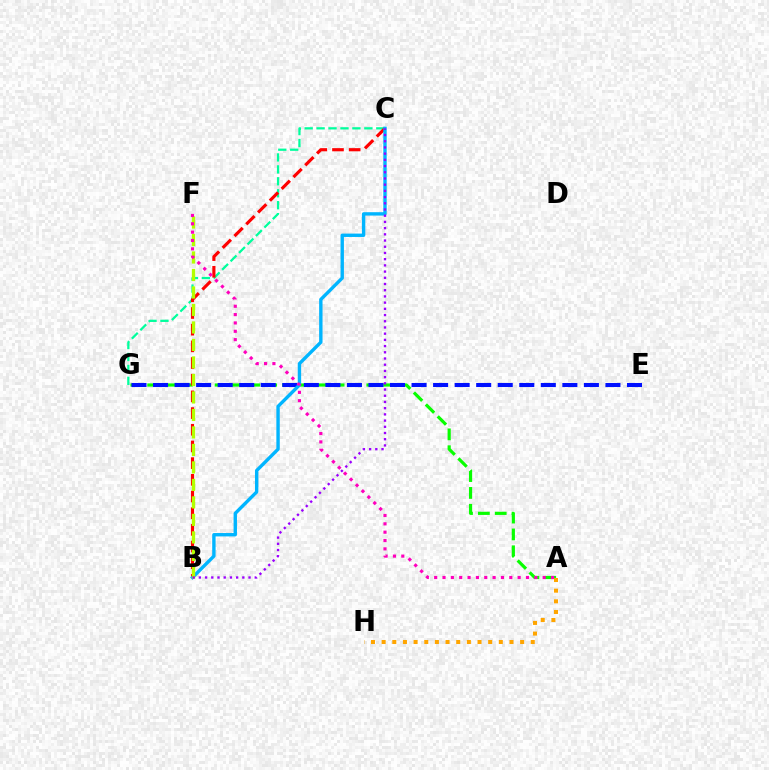{('A', 'G'): [{'color': '#08ff00', 'line_style': 'dashed', 'thickness': 2.29}], ('A', 'H'): [{'color': '#ffa500', 'line_style': 'dotted', 'thickness': 2.89}], ('C', 'G'): [{'color': '#00ff9d', 'line_style': 'dashed', 'thickness': 1.62}], ('B', 'C'): [{'color': '#ff0000', 'line_style': 'dashed', 'thickness': 2.27}, {'color': '#00b5ff', 'line_style': 'solid', 'thickness': 2.43}, {'color': '#9b00ff', 'line_style': 'dotted', 'thickness': 1.69}], ('E', 'G'): [{'color': '#0010ff', 'line_style': 'dashed', 'thickness': 2.93}], ('B', 'F'): [{'color': '#b3ff00', 'line_style': 'dashed', 'thickness': 2.38}], ('A', 'F'): [{'color': '#ff00bd', 'line_style': 'dotted', 'thickness': 2.27}]}